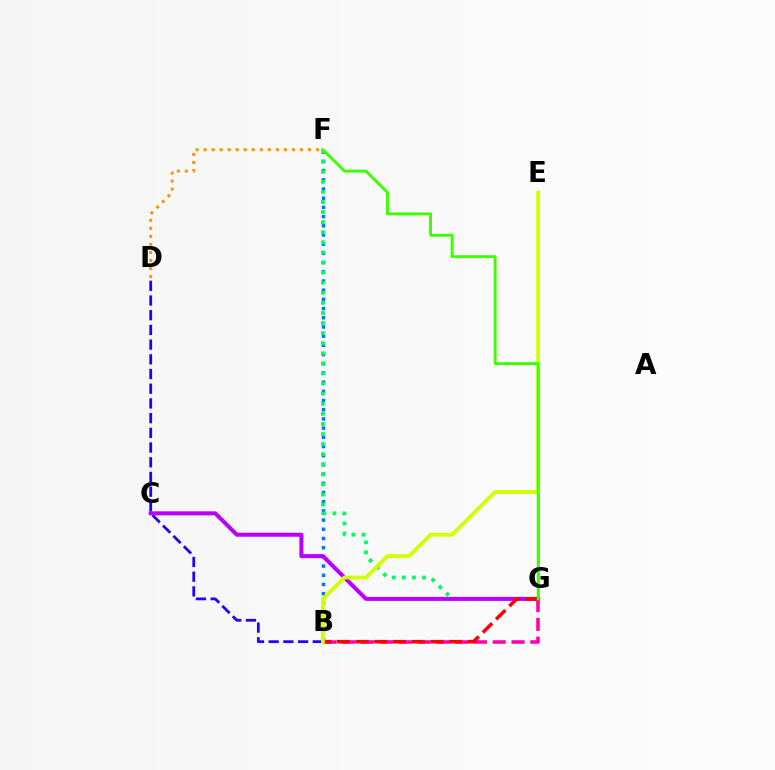{('D', 'F'): [{'color': '#ff9400', 'line_style': 'dotted', 'thickness': 2.18}], ('E', 'G'): [{'color': '#00fff6', 'line_style': 'solid', 'thickness': 2.07}], ('B', 'F'): [{'color': '#0074ff', 'line_style': 'dotted', 'thickness': 2.5}], ('F', 'G'): [{'color': '#00ff5c', 'line_style': 'dotted', 'thickness': 2.74}, {'color': '#3dff00', 'line_style': 'solid', 'thickness': 2.09}], ('B', 'D'): [{'color': '#2500ff', 'line_style': 'dashed', 'thickness': 2.0}], ('C', 'G'): [{'color': '#b900ff', 'line_style': 'solid', 'thickness': 2.89}], ('B', 'G'): [{'color': '#ff00ac', 'line_style': 'dashed', 'thickness': 2.55}, {'color': '#ff0000', 'line_style': 'dashed', 'thickness': 2.54}], ('B', 'E'): [{'color': '#d1ff00', 'line_style': 'solid', 'thickness': 2.77}]}